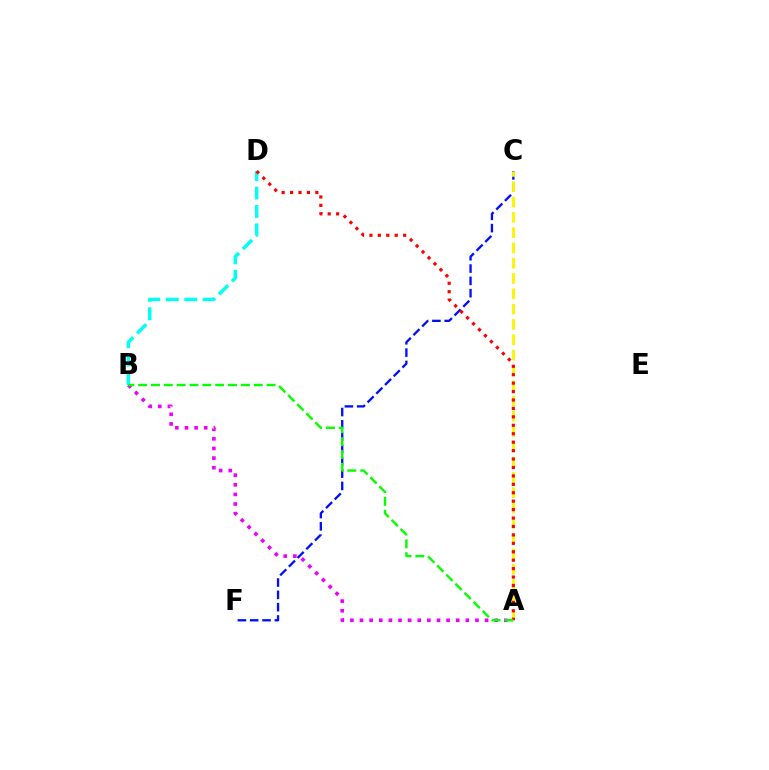{('C', 'F'): [{'color': '#0010ff', 'line_style': 'dashed', 'thickness': 1.67}], ('A', 'B'): [{'color': '#ee00ff', 'line_style': 'dotted', 'thickness': 2.61}, {'color': '#08ff00', 'line_style': 'dashed', 'thickness': 1.74}], ('A', 'C'): [{'color': '#fcf500', 'line_style': 'dashed', 'thickness': 2.08}], ('B', 'D'): [{'color': '#00fff6', 'line_style': 'dashed', 'thickness': 2.5}], ('A', 'D'): [{'color': '#ff0000', 'line_style': 'dotted', 'thickness': 2.29}]}